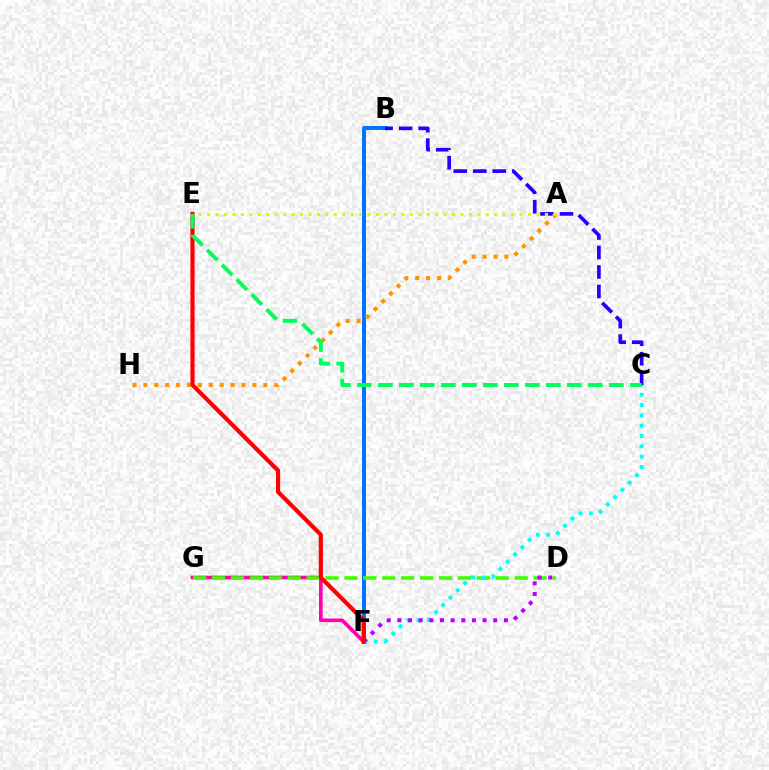{('B', 'F'): [{'color': '#0074ff', 'line_style': 'solid', 'thickness': 2.87}], ('F', 'G'): [{'color': '#ff00ac', 'line_style': 'solid', 'thickness': 2.62}], ('D', 'G'): [{'color': '#3dff00', 'line_style': 'dashed', 'thickness': 2.57}], ('C', 'F'): [{'color': '#00fff6', 'line_style': 'dotted', 'thickness': 2.8}], ('D', 'F'): [{'color': '#b900ff', 'line_style': 'dotted', 'thickness': 2.89}], ('B', 'C'): [{'color': '#2500ff', 'line_style': 'dashed', 'thickness': 2.65}], ('A', 'H'): [{'color': '#ff9400', 'line_style': 'dotted', 'thickness': 2.96}], ('E', 'F'): [{'color': '#ff0000', 'line_style': 'solid', 'thickness': 3.0}], ('A', 'E'): [{'color': '#d1ff00', 'line_style': 'dotted', 'thickness': 2.29}], ('C', 'E'): [{'color': '#00ff5c', 'line_style': 'dashed', 'thickness': 2.85}]}